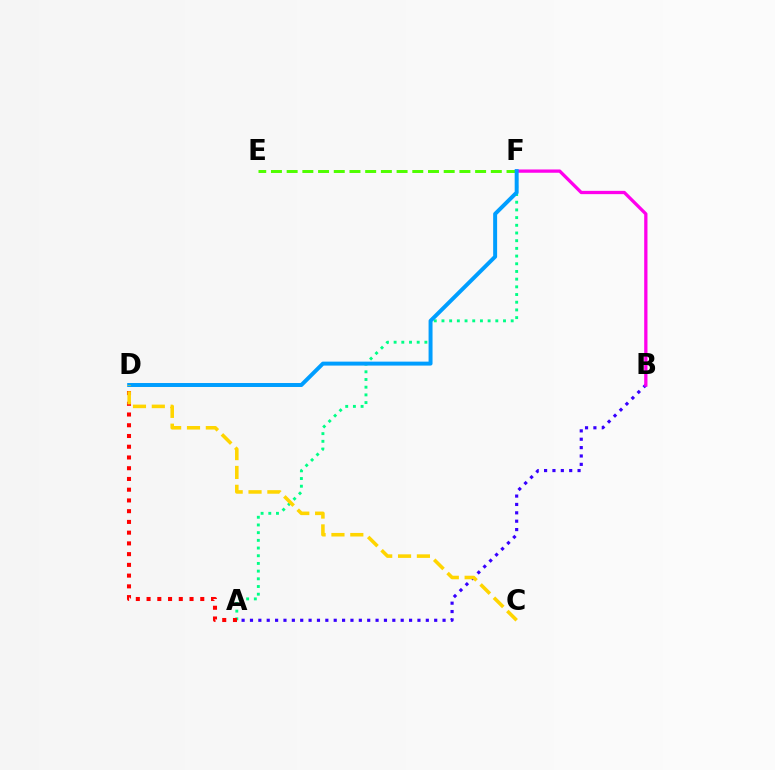{('A', 'F'): [{'color': '#00ff86', 'line_style': 'dotted', 'thickness': 2.09}], ('A', 'B'): [{'color': '#3700ff', 'line_style': 'dotted', 'thickness': 2.27}], ('B', 'F'): [{'color': '#ff00ed', 'line_style': 'solid', 'thickness': 2.36}], ('E', 'F'): [{'color': '#4fff00', 'line_style': 'dashed', 'thickness': 2.13}], ('D', 'F'): [{'color': '#009eff', 'line_style': 'solid', 'thickness': 2.85}], ('A', 'D'): [{'color': '#ff0000', 'line_style': 'dotted', 'thickness': 2.92}], ('C', 'D'): [{'color': '#ffd500', 'line_style': 'dashed', 'thickness': 2.56}]}